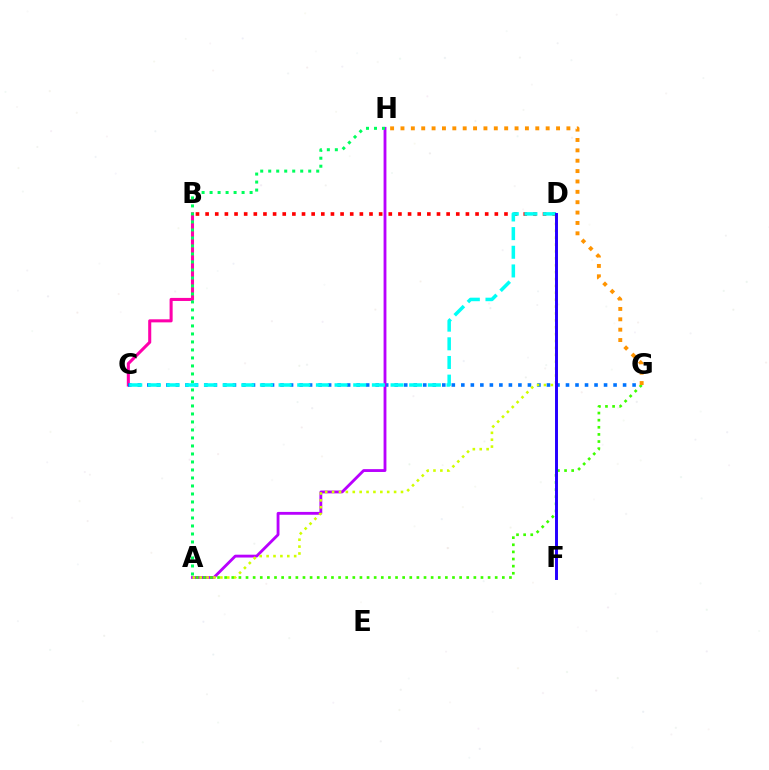{('B', 'C'): [{'color': '#ff00ac', 'line_style': 'solid', 'thickness': 2.2}], ('C', 'G'): [{'color': '#0074ff', 'line_style': 'dotted', 'thickness': 2.59}], ('A', 'H'): [{'color': '#b900ff', 'line_style': 'solid', 'thickness': 2.04}, {'color': '#00ff5c', 'line_style': 'dotted', 'thickness': 2.17}], ('A', 'G'): [{'color': '#3dff00', 'line_style': 'dotted', 'thickness': 1.93}], ('B', 'D'): [{'color': '#ff0000', 'line_style': 'dotted', 'thickness': 2.62}], ('G', 'H'): [{'color': '#ff9400', 'line_style': 'dotted', 'thickness': 2.82}], ('A', 'D'): [{'color': '#d1ff00', 'line_style': 'dotted', 'thickness': 1.87}], ('C', 'D'): [{'color': '#00fff6', 'line_style': 'dashed', 'thickness': 2.54}], ('D', 'F'): [{'color': '#2500ff', 'line_style': 'solid', 'thickness': 2.12}]}